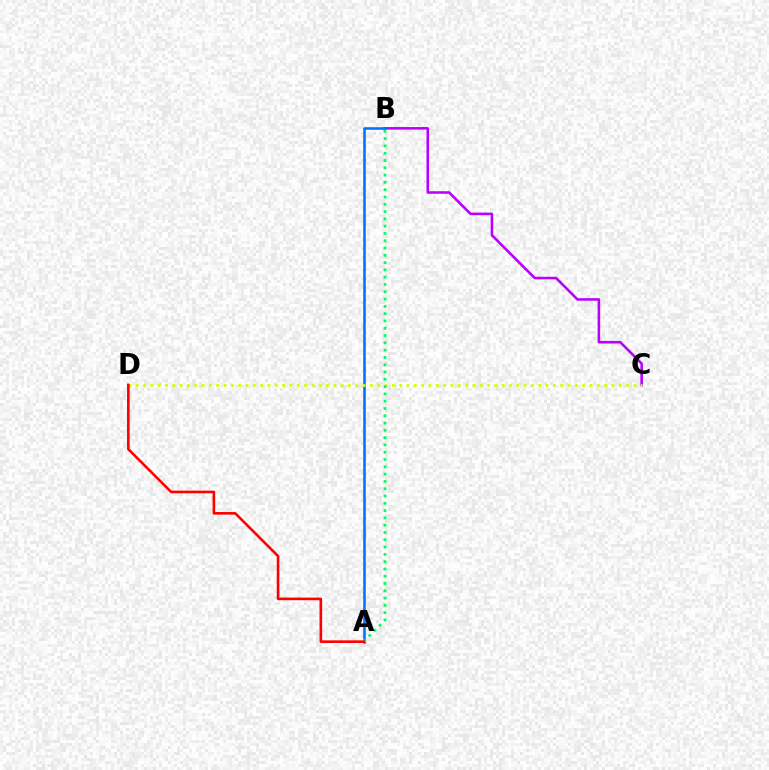{('B', 'C'): [{'color': '#b900ff', 'line_style': 'solid', 'thickness': 1.85}], ('A', 'B'): [{'color': '#0074ff', 'line_style': 'solid', 'thickness': 1.87}, {'color': '#00ff5c', 'line_style': 'dotted', 'thickness': 1.98}], ('C', 'D'): [{'color': '#d1ff00', 'line_style': 'dotted', 'thickness': 1.99}], ('A', 'D'): [{'color': '#ff0000', 'line_style': 'solid', 'thickness': 1.89}]}